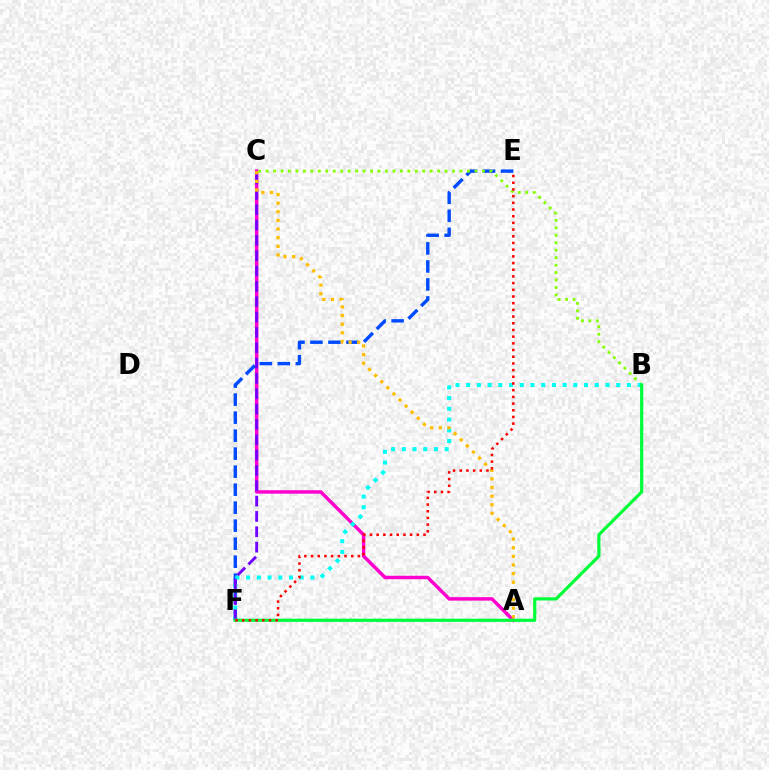{('A', 'C'): [{'color': '#ff00cf', 'line_style': 'solid', 'thickness': 2.49}, {'color': '#ffbd00', 'line_style': 'dotted', 'thickness': 2.35}], ('E', 'F'): [{'color': '#004bff', 'line_style': 'dashed', 'thickness': 2.45}, {'color': '#ff0000', 'line_style': 'dotted', 'thickness': 1.82}], ('B', 'C'): [{'color': '#84ff00', 'line_style': 'dotted', 'thickness': 2.03}], ('B', 'F'): [{'color': '#00fff6', 'line_style': 'dotted', 'thickness': 2.91}, {'color': '#00ff39', 'line_style': 'solid', 'thickness': 2.3}], ('C', 'F'): [{'color': '#7200ff', 'line_style': 'dashed', 'thickness': 2.08}]}